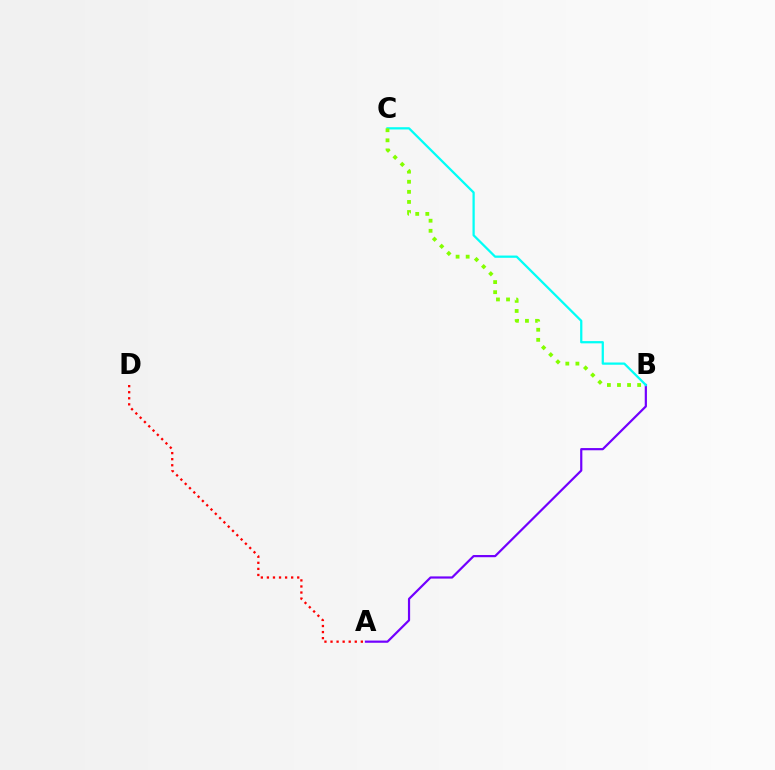{('A', 'B'): [{'color': '#7200ff', 'line_style': 'solid', 'thickness': 1.58}], ('B', 'C'): [{'color': '#00fff6', 'line_style': 'solid', 'thickness': 1.62}, {'color': '#84ff00', 'line_style': 'dotted', 'thickness': 2.74}], ('A', 'D'): [{'color': '#ff0000', 'line_style': 'dotted', 'thickness': 1.65}]}